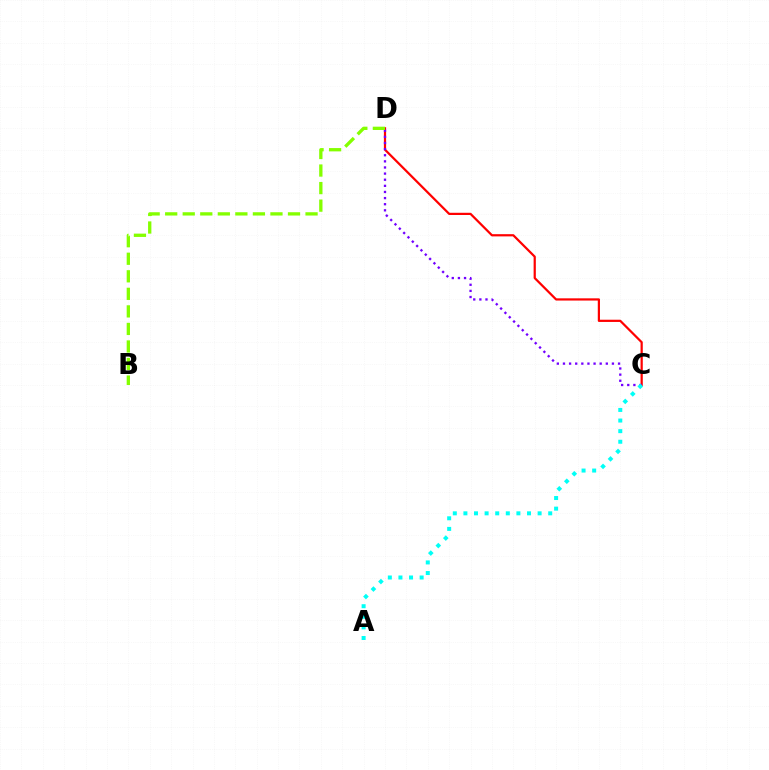{('C', 'D'): [{'color': '#ff0000', 'line_style': 'solid', 'thickness': 1.6}, {'color': '#7200ff', 'line_style': 'dotted', 'thickness': 1.66}], ('A', 'C'): [{'color': '#00fff6', 'line_style': 'dotted', 'thickness': 2.88}], ('B', 'D'): [{'color': '#84ff00', 'line_style': 'dashed', 'thickness': 2.38}]}